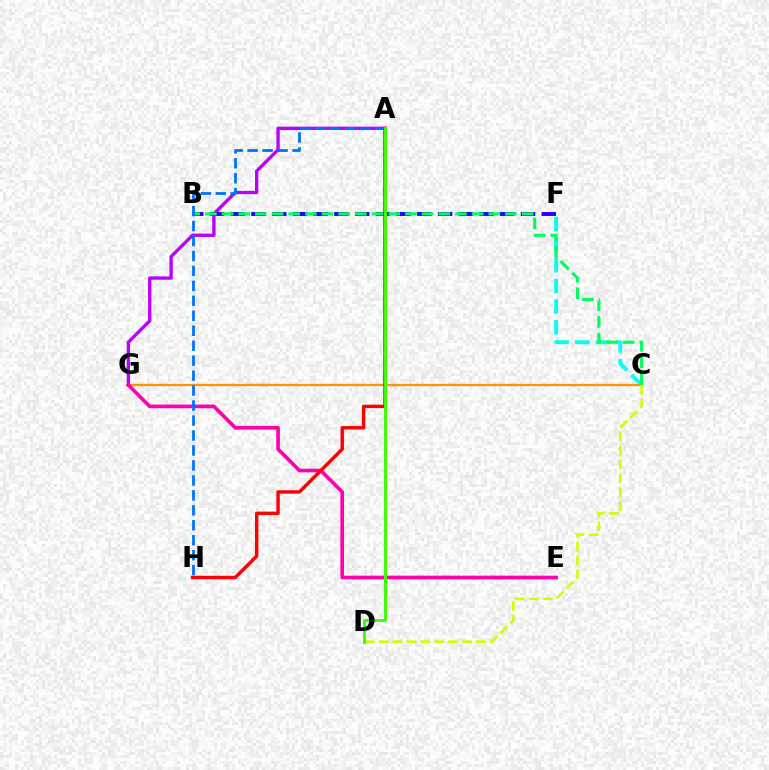{('A', 'G'): [{'color': '#b900ff', 'line_style': 'solid', 'thickness': 2.41}], ('B', 'F'): [{'color': '#2500ff', 'line_style': 'dashed', 'thickness': 2.82}], ('C', 'F'): [{'color': '#00fff6', 'line_style': 'dashed', 'thickness': 2.8}], ('C', 'G'): [{'color': '#ff9400', 'line_style': 'solid', 'thickness': 1.64}], ('C', 'D'): [{'color': '#d1ff00', 'line_style': 'dashed', 'thickness': 1.89}], ('B', 'C'): [{'color': '#00ff5c', 'line_style': 'dashed', 'thickness': 2.27}], ('E', 'G'): [{'color': '#ff00ac', 'line_style': 'solid', 'thickness': 2.64}], ('A', 'H'): [{'color': '#ff0000', 'line_style': 'solid', 'thickness': 2.47}, {'color': '#0074ff', 'line_style': 'dashed', 'thickness': 2.03}], ('A', 'D'): [{'color': '#3dff00', 'line_style': 'solid', 'thickness': 2.1}]}